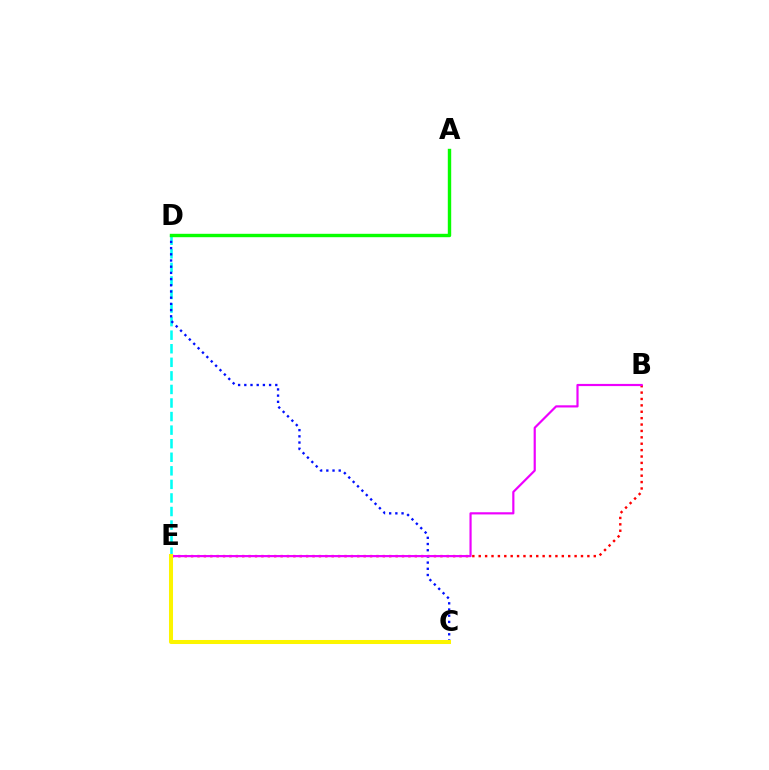{('B', 'E'): [{'color': '#ff0000', 'line_style': 'dotted', 'thickness': 1.74}, {'color': '#ee00ff', 'line_style': 'solid', 'thickness': 1.57}], ('D', 'E'): [{'color': '#00fff6', 'line_style': 'dashed', 'thickness': 1.84}], ('C', 'D'): [{'color': '#0010ff', 'line_style': 'dotted', 'thickness': 1.68}], ('A', 'D'): [{'color': '#08ff00', 'line_style': 'solid', 'thickness': 2.45}], ('C', 'E'): [{'color': '#fcf500', 'line_style': 'solid', 'thickness': 2.89}]}